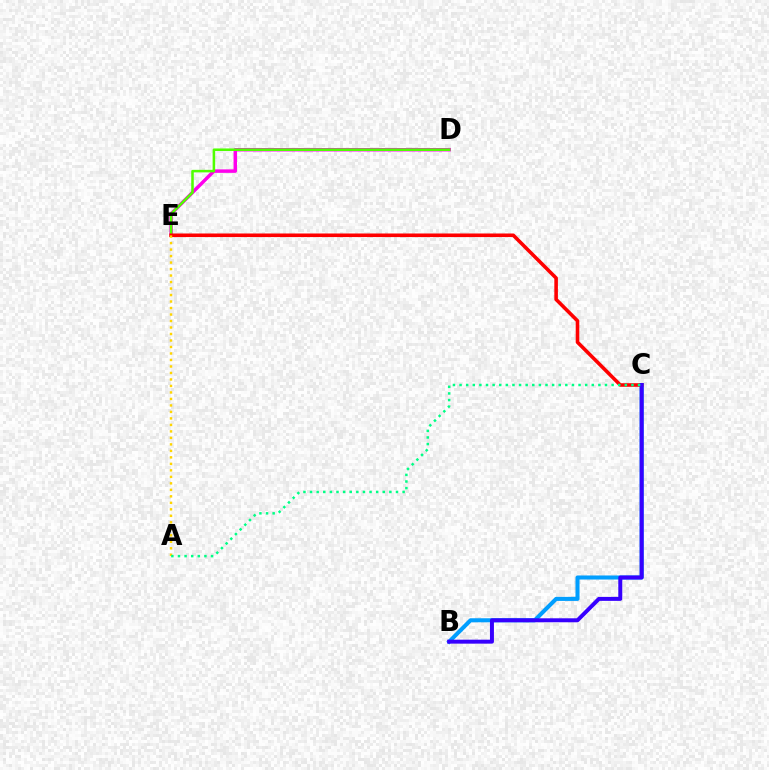{('B', 'C'): [{'color': '#009eff', 'line_style': 'solid', 'thickness': 2.92}, {'color': '#3700ff', 'line_style': 'solid', 'thickness': 2.86}], ('D', 'E'): [{'color': '#ff00ed', 'line_style': 'solid', 'thickness': 2.49}, {'color': '#4fff00', 'line_style': 'solid', 'thickness': 1.83}], ('C', 'E'): [{'color': '#ff0000', 'line_style': 'solid', 'thickness': 2.58}], ('A', 'E'): [{'color': '#ffd500', 'line_style': 'dotted', 'thickness': 1.76}], ('A', 'C'): [{'color': '#00ff86', 'line_style': 'dotted', 'thickness': 1.8}]}